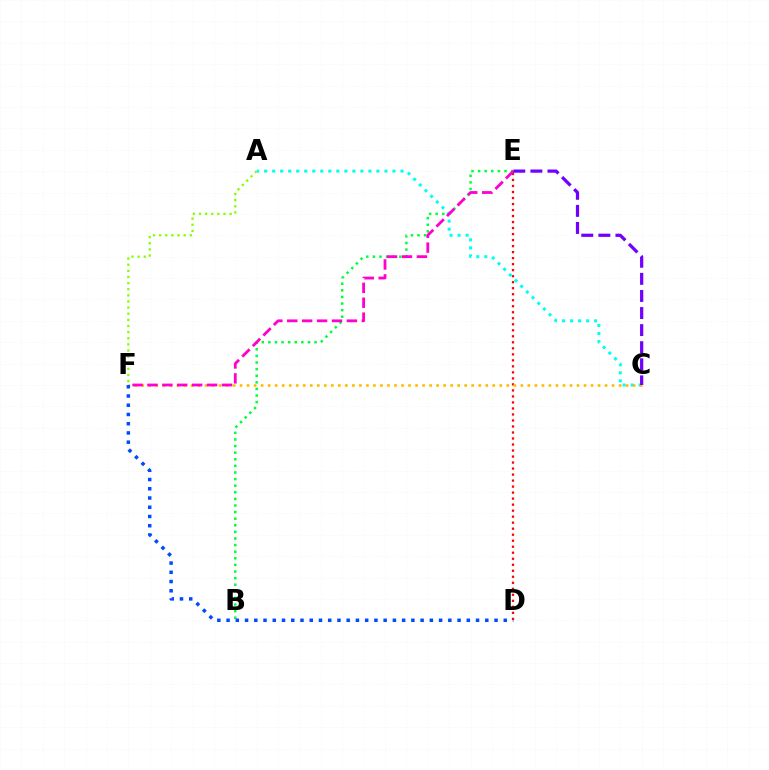{('D', 'E'): [{'color': '#ff0000', 'line_style': 'dotted', 'thickness': 1.63}], ('B', 'E'): [{'color': '#00ff39', 'line_style': 'dotted', 'thickness': 1.79}], ('A', 'C'): [{'color': '#00fff6', 'line_style': 'dotted', 'thickness': 2.18}], ('C', 'F'): [{'color': '#ffbd00', 'line_style': 'dotted', 'thickness': 1.91}], ('E', 'F'): [{'color': '#ff00cf', 'line_style': 'dashed', 'thickness': 2.03}], ('D', 'F'): [{'color': '#004bff', 'line_style': 'dotted', 'thickness': 2.51}], ('C', 'E'): [{'color': '#7200ff', 'line_style': 'dashed', 'thickness': 2.32}], ('A', 'F'): [{'color': '#84ff00', 'line_style': 'dotted', 'thickness': 1.66}]}